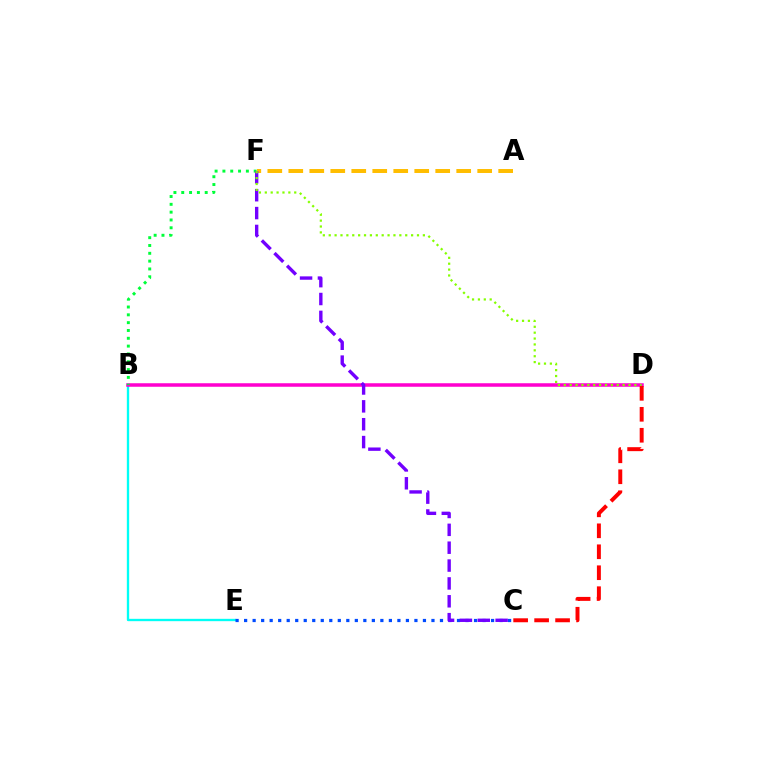{('B', 'E'): [{'color': '#00fff6', 'line_style': 'solid', 'thickness': 1.69}], ('A', 'F'): [{'color': '#ffbd00', 'line_style': 'dashed', 'thickness': 2.85}], ('B', 'D'): [{'color': '#ff00cf', 'line_style': 'solid', 'thickness': 2.53}], ('C', 'E'): [{'color': '#004bff', 'line_style': 'dotted', 'thickness': 2.31}], ('B', 'F'): [{'color': '#00ff39', 'line_style': 'dotted', 'thickness': 2.12}], ('C', 'F'): [{'color': '#7200ff', 'line_style': 'dashed', 'thickness': 2.43}], ('D', 'F'): [{'color': '#84ff00', 'line_style': 'dotted', 'thickness': 1.6}], ('C', 'D'): [{'color': '#ff0000', 'line_style': 'dashed', 'thickness': 2.85}]}